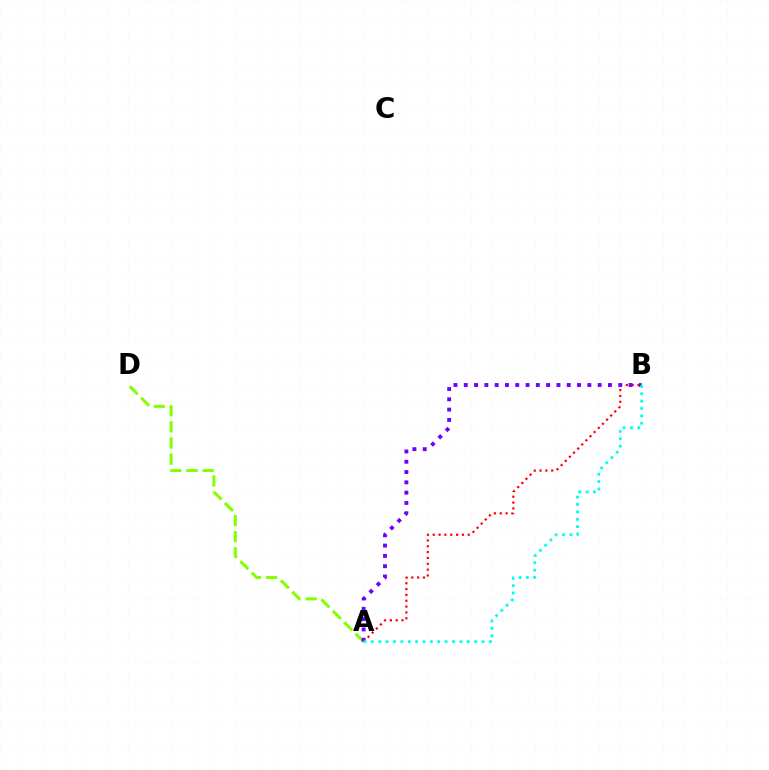{('A', 'D'): [{'color': '#84ff00', 'line_style': 'dashed', 'thickness': 2.19}], ('A', 'B'): [{'color': '#ff0000', 'line_style': 'dotted', 'thickness': 1.59}, {'color': '#7200ff', 'line_style': 'dotted', 'thickness': 2.8}, {'color': '#00fff6', 'line_style': 'dotted', 'thickness': 2.0}]}